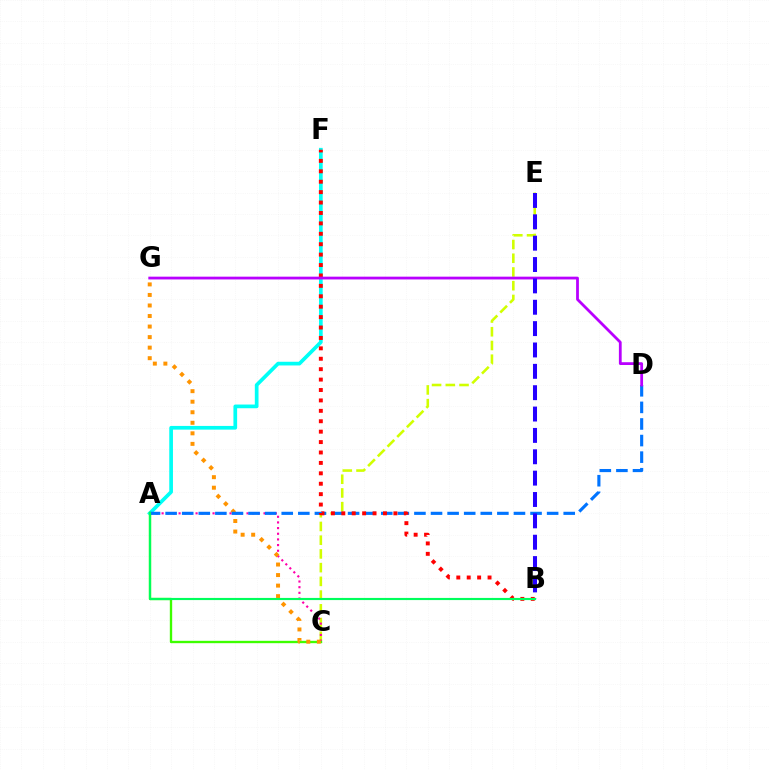{('C', 'E'): [{'color': '#d1ff00', 'line_style': 'dashed', 'thickness': 1.86}], ('A', 'C'): [{'color': '#ff00ac', 'line_style': 'dotted', 'thickness': 1.54}, {'color': '#3dff00', 'line_style': 'solid', 'thickness': 1.7}], ('A', 'F'): [{'color': '#00fff6', 'line_style': 'solid', 'thickness': 2.66}], ('C', 'G'): [{'color': '#ff9400', 'line_style': 'dotted', 'thickness': 2.86}], ('A', 'D'): [{'color': '#0074ff', 'line_style': 'dashed', 'thickness': 2.25}], ('B', 'F'): [{'color': '#ff0000', 'line_style': 'dotted', 'thickness': 2.83}], ('D', 'G'): [{'color': '#b900ff', 'line_style': 'solid', 'thickness': 2.0}], ('B', 'E'): [{'color': '#2500ff', 'line_style': 'dashed', 'thickness': 2.9}], ('A', 'B'): [{'color': '#00ff5c', 'line_style': 'solid', 'thickness': 1.54}]}